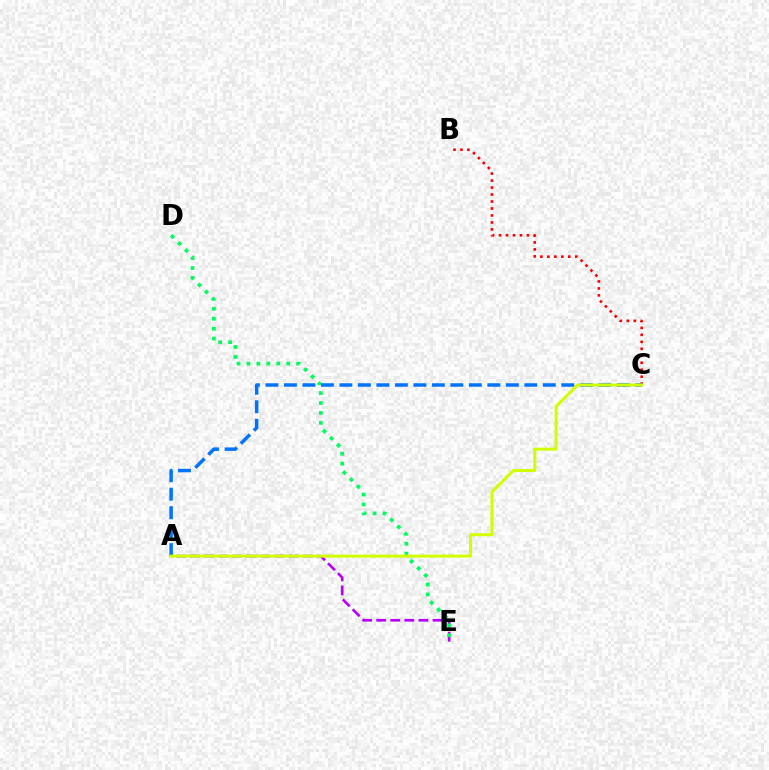{('A', 'E'): [{'color': '#b900ff', 'line_style': 'dashed', 'thickness': 1.91}], ('D', 'E'): [{'color': '#00ff5c', 'line_style': 'dotted', 'thickness': 2.7}], ('B', 'C'): [{'color': '#ff0000', 'line_style': 'dotted', 'thickness': 1.89}], ('A', 'C'): [{'color': '#0074ff', 'line_style': 'dashed', 'thickness': 2.51}, {'color': '#d1ff00', 'line_style': 'solid', 'thickness': 2.17}]}